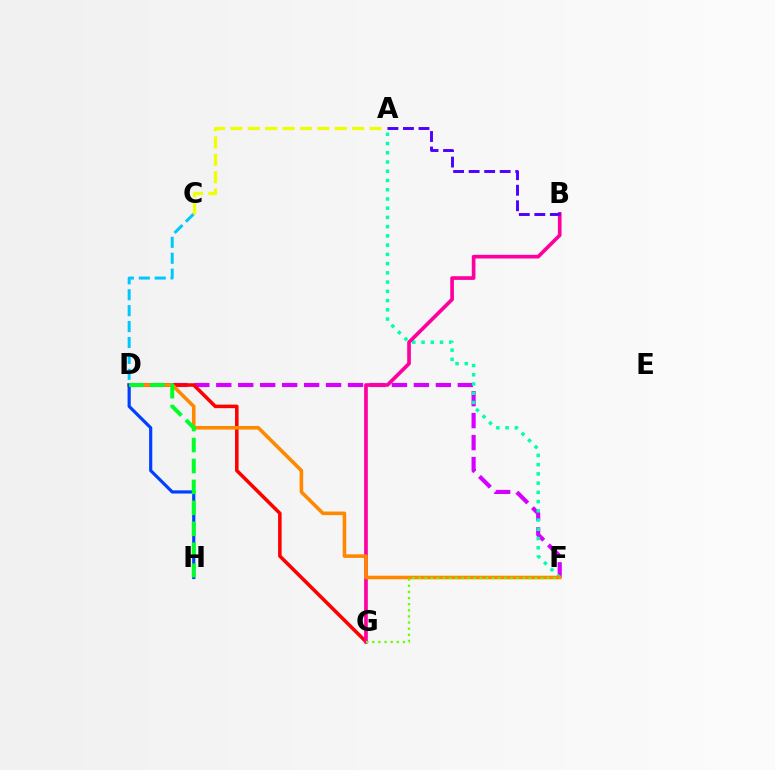{('C', 'D'): [{'color': '#00c7ff', 'line_style': 'dashed', 'thickness': 2.16}], ('D', 'F'): [{'color': '#d600ff', 'line_style': 'dashed', 'thickness': 2.98}, {'color': '#ff8800', 'line_style': 'solid', 'thickness': 2.58}], ('A', 'F'): [{'color': '#00ffaf', 'line_style': 'dotted', 'thickness': 2.51}], ('D', 'G'): [{'color': '#ff0000', 'line_style': 'solid', 'thickness': 2.55}], ('B', 'G'): [{'color': '#ff00a0', 'line_style': 'solid', 'thickness': 2.65}], ('A', 'C'): [{'color': '#eeff00', 'line_style': 'dashed', 'thickness': 2.36}], ('F', 'G'): [{'color': '#66ff00', 'line_style': 'dotted', 'thickness': 1.66}], ('D', 'H'): [{'color': '#003fff', 'line_style': 'solid', 'thickness': 2.29}, {'color': '#00ff27', 'line_style': 'dashed', 'thickness': 2.85}], ('A', 'B'): [{'color': '#4f00ff', 'line_style': 'dashed', 'thickness': 2.11}]}